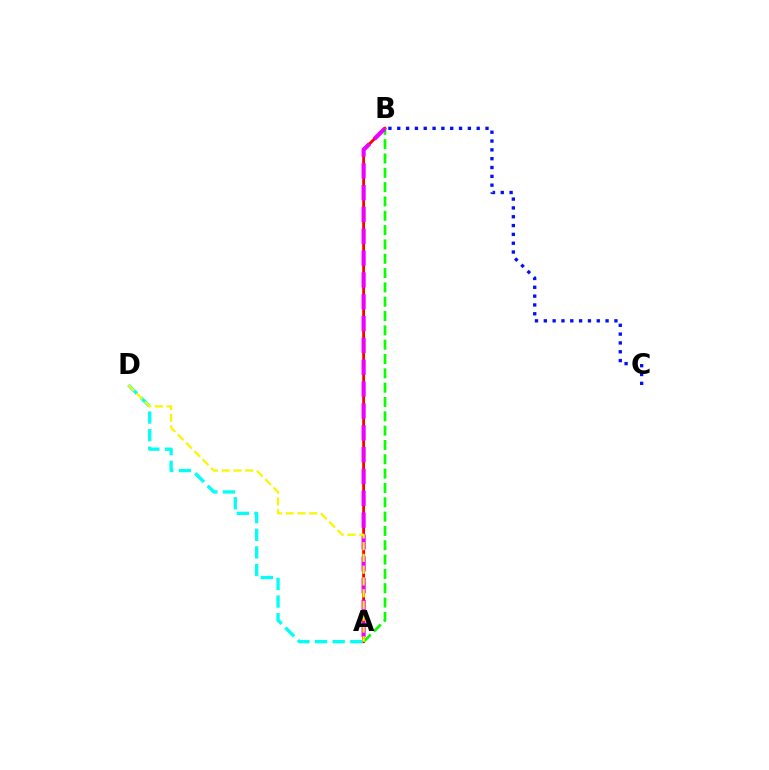{('A', 'B'): [{'color': '#ff0000', 'line_style': 'solid', 'thickness': 2.04}, {'color': '#08ff00', 'line_style': 'dashed', 'thickness': 1.95}, {'color': '#ee00ff', 'line_style': 'dashed', 'thickness': 2.97}], ('A', 'D'): [{'color': '#00fff6', 'line_style': 'dashed', 'thickness': 2.4}, {'color': '#fcf500', 'line_style': 'dashed', 'thickness': 1.6}], ('B', 'C'): [{'color': '#0010ff', 'line_style': 'dotted', 'thickness': 2.4}]}